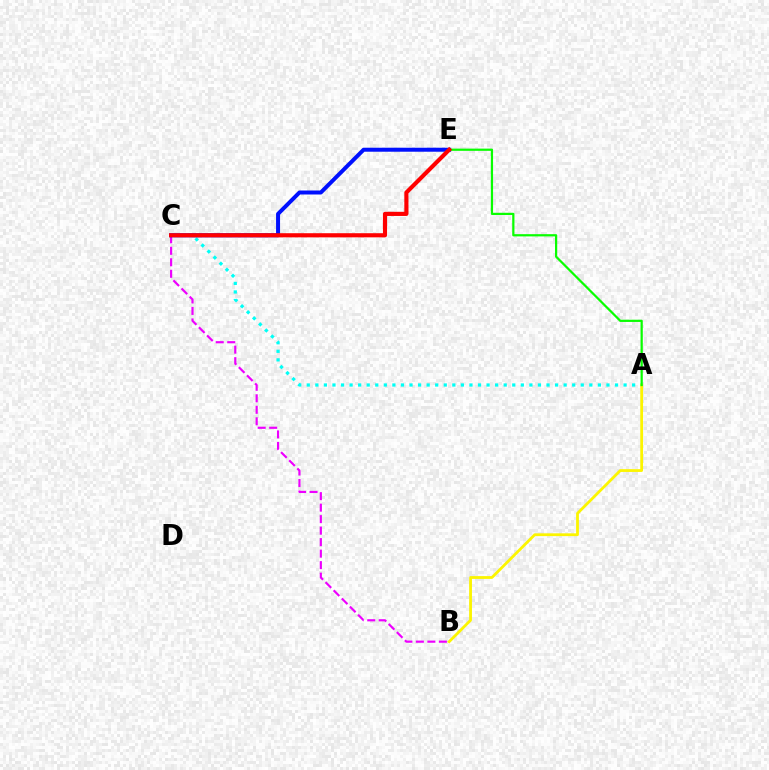{('A', 'C'): [{'color': '#00fff6', 'line_style': 'dotted', 'thickness': 2.33}], ('A', 'B'): [{'color': '#fcf500', 'line_style': 'solid', 'thickness': 2.01}], ('B', 'C'): [{'color': '#ee00ff', 'line_style': 'dashed', 'thickness': 1.56}], ('C', 'E'): [{'color': '#0010ff', 'line_style': 'solid', 'thickness': 2.87}, {'color': '#ff0000', 'line_style': 'solid', 'thickness': 2.98}], ('A', 'E'): [{'color': '#08ff00', 'line_style': 'solid', 'thickness': 1.6}]}